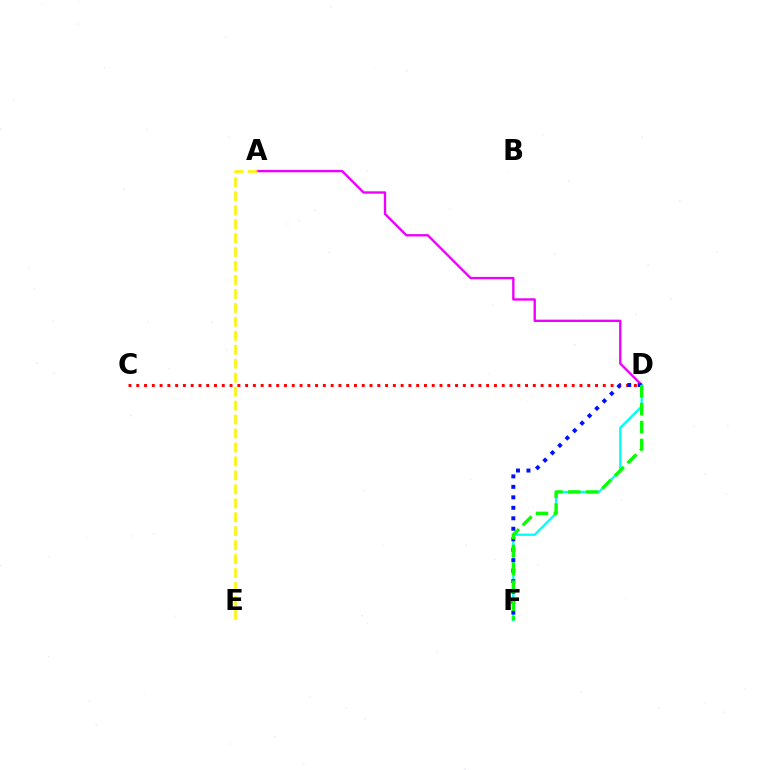{('A', 'D'): [{'color': '#ee00ff', 'line_style': 'solid', 'thickness': 1.7}], ('A', 'E'): [{'color': '#fcf500', 'line_style': 'dashed', 'thickness': 1.9}], ('C', 'D'): [{'color': '#ff0000', 'line_style': 'dotted', 'thickness': 2.11}], ('D', 'F'): [{'color': '#00fff6', 'line_style': 'solid', 'thickness': 1.66}, {'color': '#0010ff', 'line_style': 'dotted', 'thickness': 2.85}, {'color': '#08ff00', 'line_style': 'dashed', 'thickness': 2.43}]}